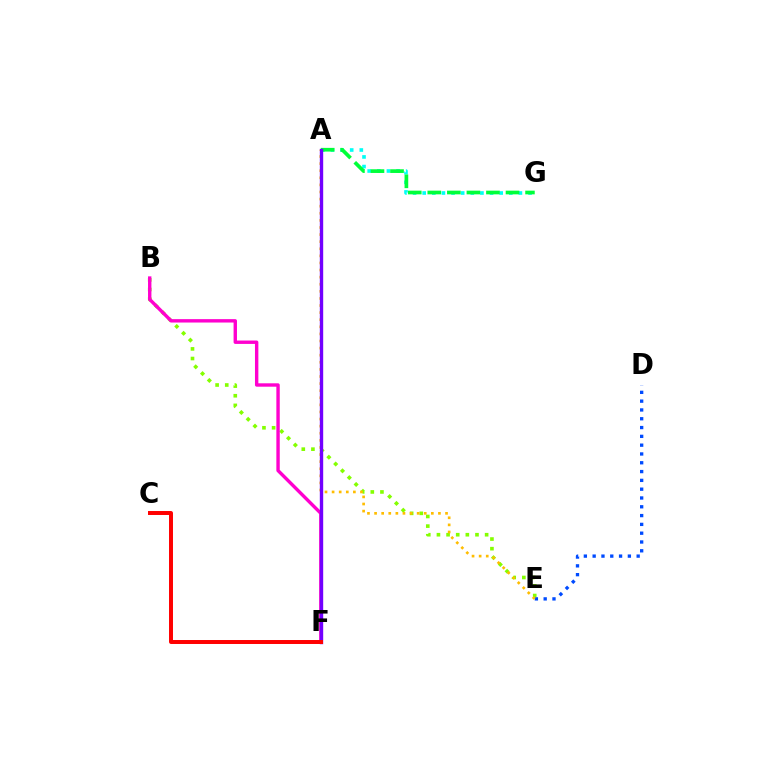{('B', 'E'): [{'color': '#84ff00', 'line_style': 'dotted', 'thickness': 2.62}], ('D', 'E'): [{'color': '#004bff', 'line_style': 'dotted', 'thickness': 2.39}], ('A', 'G'): [{'color': '#00fff6', 'line_style': 'dotted', 'thickness': 2.61}, {'color': '#00ff39', 'line_style': 'dashed', 'thickness': 2.66}], ('B', 'F'): [{'color': '#ff00cf', 'line_style': 'solid', 'thickness': 2.44}], ('A', 'E'): [{'color': '#ffbd00', 'line_style': 'dotted', 'thickness': 1.93}], ('A', 'F'): [{'color': '#7200ff', 'line_style': 'solid', 'thickness': 2.43}], ('C', 'F'): [{'color': '#ff0000', 'line_style': 'solid', 'thickness': 2.86}]}